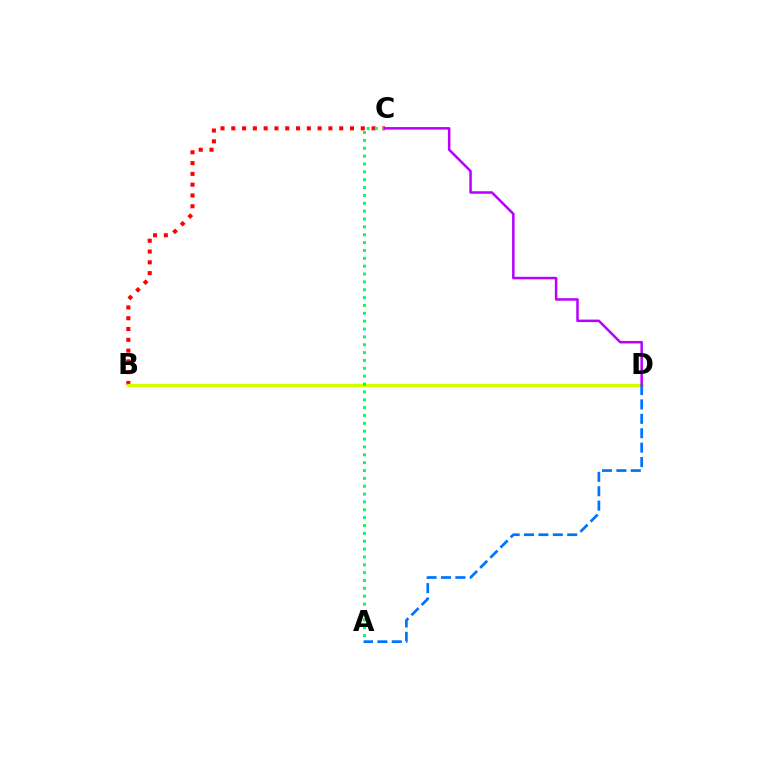{('B', 'C'): [{'color': '#ff0000', 'line_style': 'dotted', 'thickness': 2.93}], ('B', 'D'): [{'color': '#d1ff00', 'line_style': 'solid', 'thickness': 2.36}], ('A', 'C'): [{'color': '#00ff5c', 'line_style': 'dotted', 'thickness': 2.14}], ('C', 'D'): [{'color': '#b900ff', 'line_style': 'solid', 'thickness': 1.81}], ('A', 'D'): [{'color': '#0074ff', 'line_style': 'dashed', 'thickness': 1.96}]}